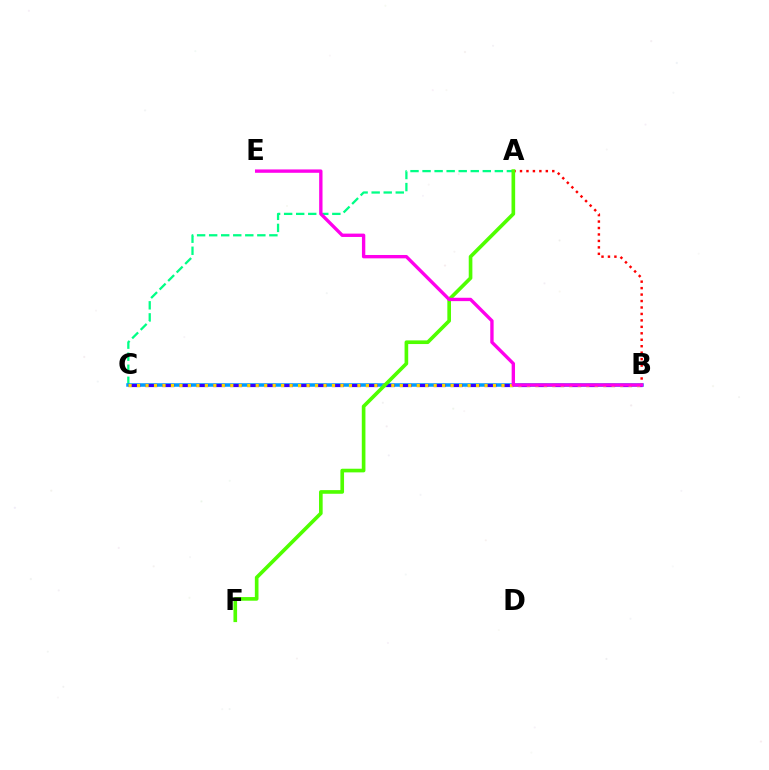{('A', 'C'): [{'color': '#00ff86', 'line_style': 'dashed', 'thickness': 1.64}], ('B', 'C'): [{'color': '#009eff', 'line_style': 'solid', 'thickness': 2.54}, {'color': '#3700ff', 'line_style': 'dashed', 'thickness': 2.3}, {'color': '#ffd500', 'line_style': 'dotted', 'thickness': 2.3}], ('A', 'B'): [{'color': '#ff0000', 'line_style': 'dotted', 'thickness': 1.75}], ('A', 'F'): [{'color': '#4fff00', 'line_style': 'solid', 'thickness': 2.63}], ('B', 'E'): [{'color': '#ff00ed', 'line_style': 'solid', 'thickness': 2.42}]}